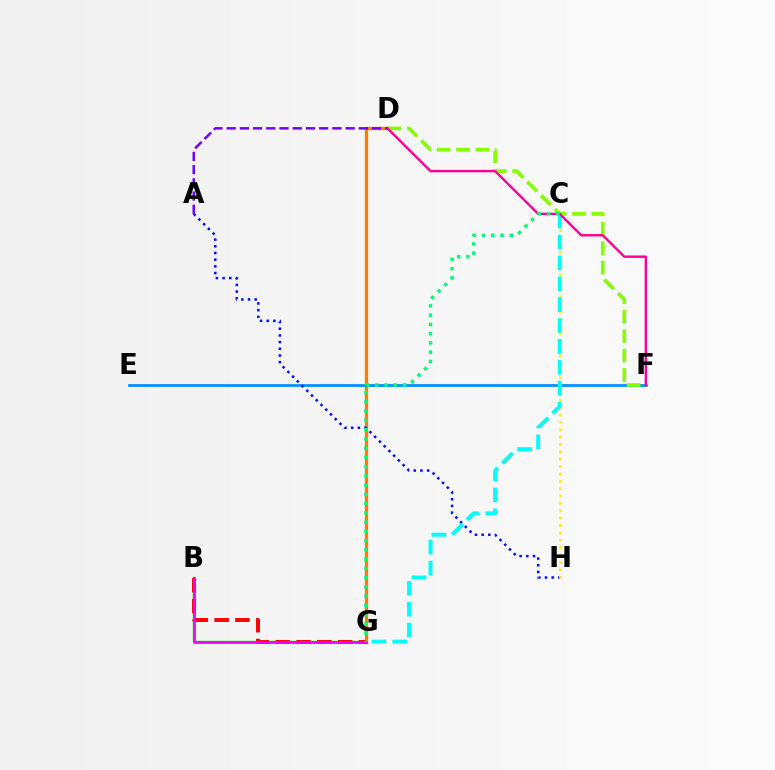{('D', 'G'): [{'color': '#ff7c00', 'line_style': 'solid', 'thickness': 2.39}], ('E', 'F'): [{'color': '#008cff', 'line_style': 'solid', 'thickness': 1.95}], ('A', 'H'): [{'color': '#0010ff', 'line_style': 'dotted', 'thickness': 1.82}], ('B', 'G'): [{'color': '#08ff00', 'line_style': 'solid', 'thickness': 1.78}, {'color': '#ff0000', 'line_style': 'dashed', 'thickness': 2.82}, {'color': '#ee00ff', 'line_style': 'solid', 'thickness': 1.92}], ('D', 'F'): [{'color': '#84ff00', 'line_style': 'dashed', 'thickness': 2.63}, {'color': '#ff0094', 'line_style': 'solid', 'thickness': 1.74}], ('C', 'H'): [{'color': '#fcf500', 'line_style': 'dotted', 'thickness': 2.0}], ('C', 'G'): [{'color': '#00fff6', 'line_style': 'dashed', 'thickness': 2.84}, {'color': '#00ff74', 'line_style': 'dotted', 'thickness': 2.51}], ('A', 'D'): [{'color': '#7200ff', 'line_style': 'dashed', 'thickness': 1.8}]}